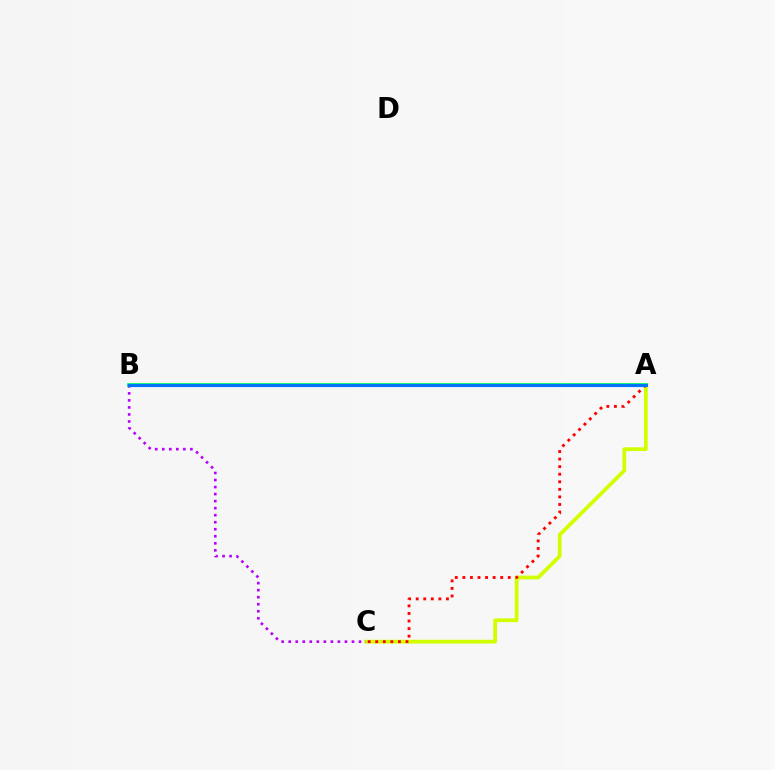{('A', 'C'): [{'color': '#d1ff00', 'line_style': 'solid', 'thickness': 2.72}, {'color': '#ff0000', 'line_style': 'dotted', 'thickness': 2.06}], ('A', 'B'): [{'color': '#00ff5c', 'line_style': 'solid', 'thickness': 2.73}, {'color': '#0074ff', 'line_style': 'solid', 'thickness': 2.27}], ('B', 'C'): [{'color': '#b900ff', 'line_style': 'dotted', 'thickness': 1.91}]}